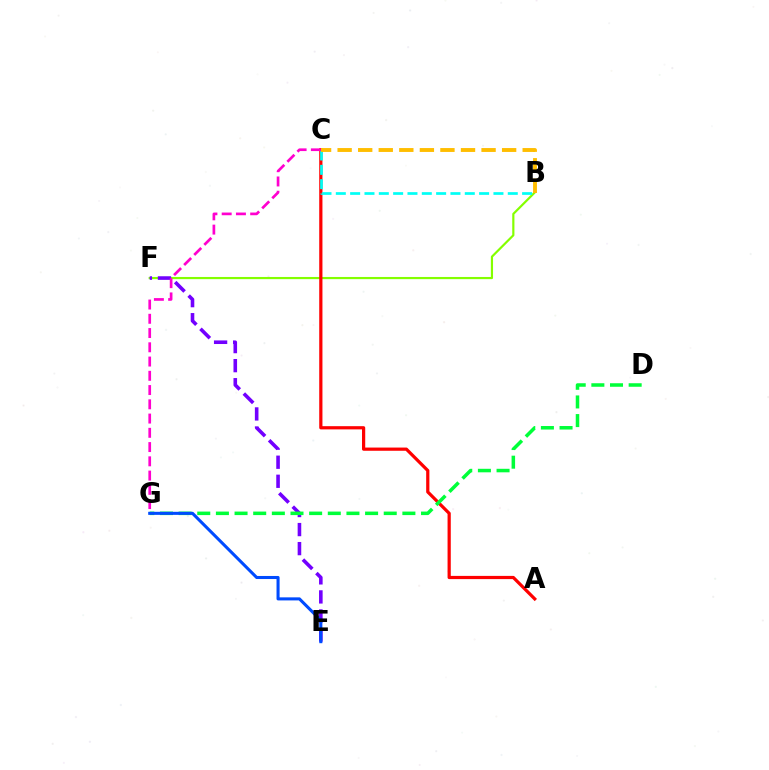{('B', 'F'): [{'color': '#84ff00', 'line_style': 'solid', 'thickness': 1.57}], ('A', 'C'): [{'color': '#ff0000', 'line_style': 'solid', 'thickness': 2.31}], ('B', 'C'): [{'color': '#00fff6', 'line_style': 'dashed', 'thickness': 1.95}, {'color': '#ffbd00', 'line_style': 'dashed', 'thickness': 2.79}], ('E', 'F'): [{'color': '#7200ff', 'line_style': 'dashed', 'thickness': 2.59}], ('D', 'G'): [{'color': '#00ff39', 'line_style': 'dashed', 'thickness': 2.53}], ('E', 'G'): [{'color': '#004bff', 'line_style': 'solid', 'thickness': 2.21}], ('C', 'G'): [{'color': '#ff00cf', 'line_style': 'dashed', 'thickness': 1.94}]}